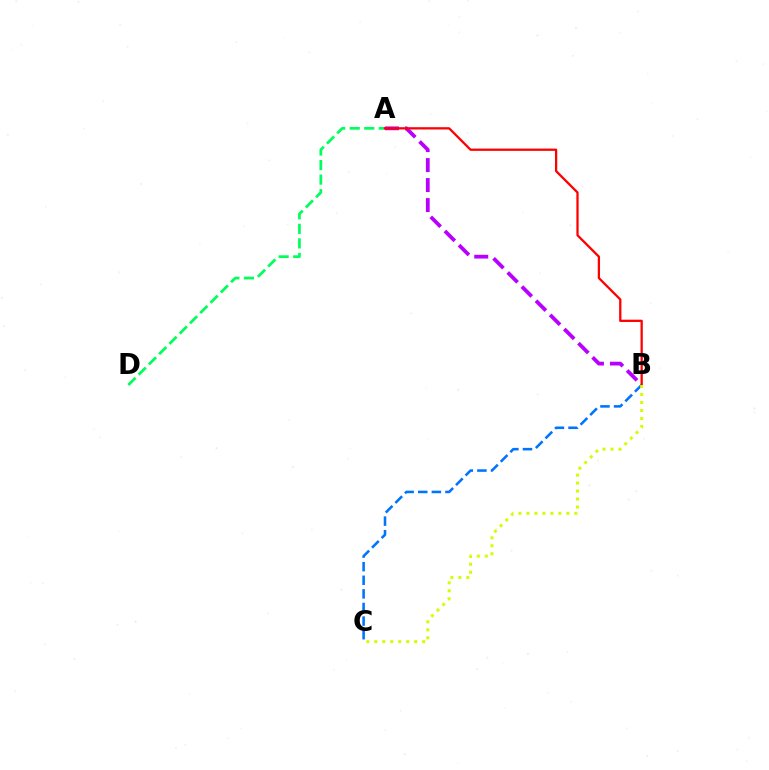{('A', 'D'): [{'color': '#00ff5c', 'line_style': 'dashed', 'thickness': 1.97}], ('A', 'B'): [{'color': '#b900ff', 'line_style': 'dashed', 'thickness': 2.72}, {'color': '#ff0000', 'line_style': 'solid', 'thickness': 1.64}], ('B', 'C'): [{'color': '#0074ff', 'line_style': 'dashed', 'thickness': 1.85}, {'color': '#d1ff00', 'line_style': 'dotted', 'thickness': 2.17}]}